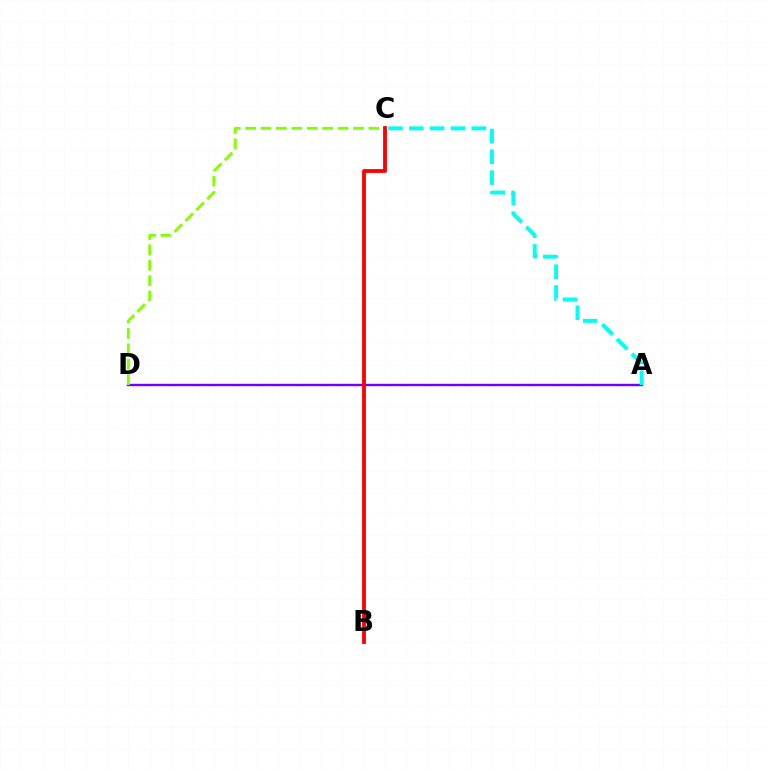{('A', 'D'): [{'color': '#7200ff', 'line_style': 'solid', 'thickness': 1.72}], ('C', 'D'): [{'color': '#84ff00', 'line_style': 'dashed', 'thickness': 2.09}], ('A', 'C'): [{'color': '#00fff6', 'line_style': 'dashed', 'thickness': 2.83}], ('B', 'C'): [{'color': '#ff0000', 'line_style': 'solid', 'thickness': 2.74}]}